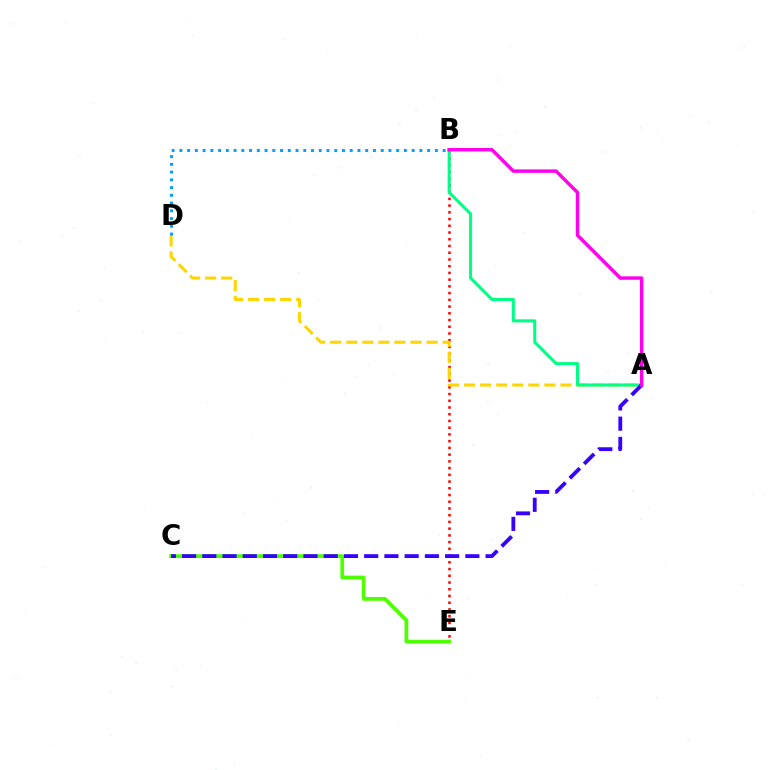{('B', 'E'): [{'color': '#ff0000', 'line_style': 'dotted', 'thickness': 1.83}], ('A', 'D'): [{'color': '#ffd500', 'line_style': 'dashed', 'thickness': 2.18}], ('C', 'E'): [{'color': '#4fff00', 'line_style': 'solid', 'thickness': 2.7}], ('B', 'D'): [{'color': '#009eff', 'line_style': 'dotted', 'thickness': 2.1}], ('A', 'B'): [{'color': '#00ff86', 'line_style': 'solid', 'thickness': 2.21}, {'color': '#ff00ed', 'line_style': 'solid', 'thickness': 2.47}], ('A', 'C'): [{'color': '#3700ff', 'line_style': 'dashed', 'thickness': 2.75}]}